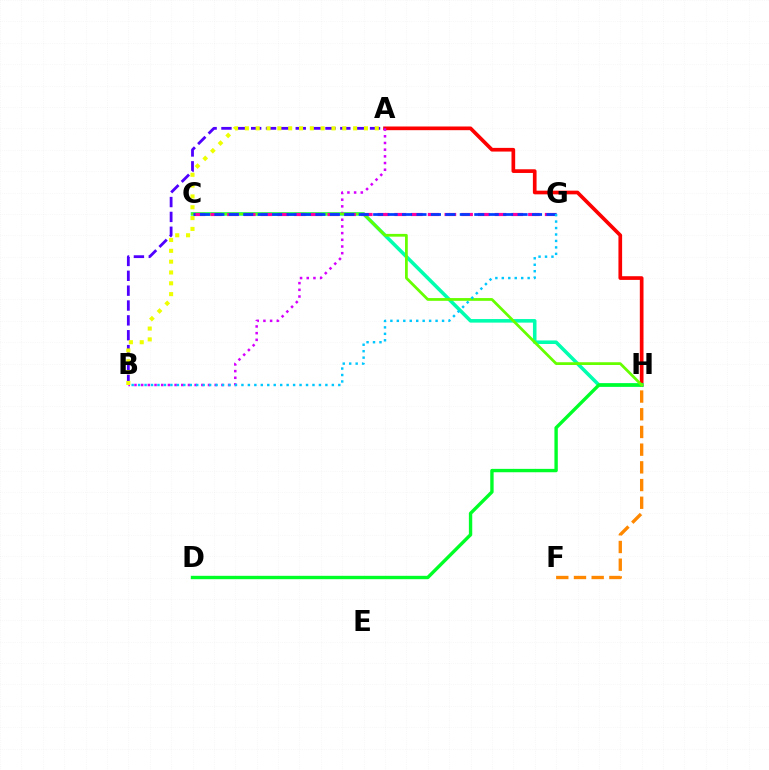{('A', 'H'): [{'color': '#ff0000', 'line_style': 'solid', 'thickness': 2.65}], ('C', 'H'): [{'color': '#00ffaf', 'line_style': 'solid', 'thickness': 2.56}, {'color': '#66ff00', 'line_style': 'solid', 'thickness': 1.99}], ('F', 'H'): [{'color': '#ff8800', 'line_style': 'dashed', 'thickness': 2.4}], ('A', 'B'): [{'color': '#4f00ff', 'line_style': 'dashed', 'thickness': 2.02}, {'color': '#d600ff', 'line_style': 'dotted', 'thickness': 1.82}, {'color': '#eeff00', 'line_style': 'dotted', 'thickness': 2.94}], ('D', 'H'): [{'color': '#00ff27', 'line_style': 'solid', 'thickness': 2.43}], ('C', 'G'): [{'color': '#ff00a0', 'line_style': 'dashed', 'thickness': 2.27}, {'color': '#003fff', 'line_style': 'dashed', 'thickness': 1.96}], ('B', 'G'): [{'color': '#00c7ff', 'line_style': 'dotted', 'thickness': 1.75}]}